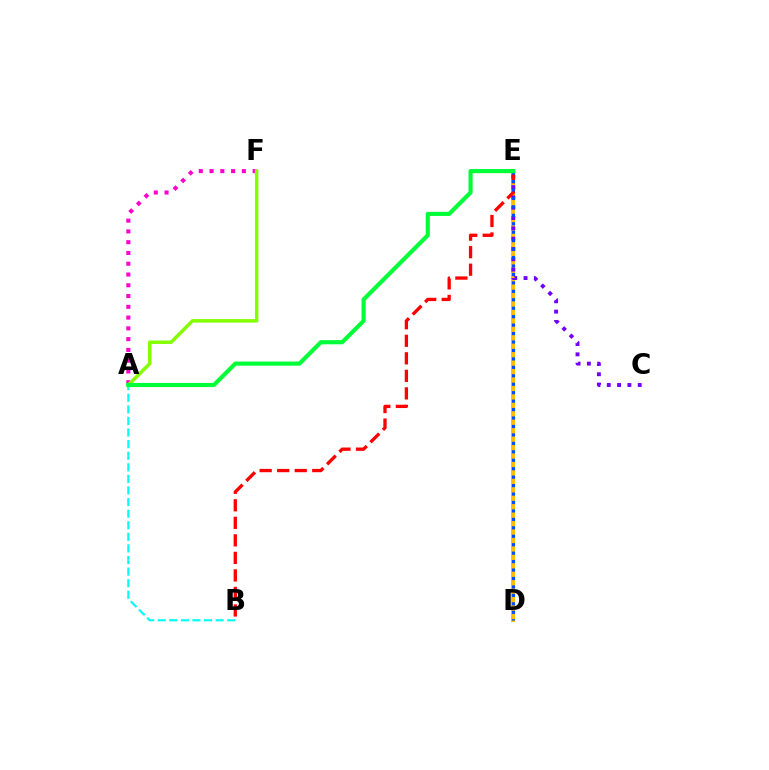{('D', 'E'): [{'color': '#ffbd00', 'line_style': 'solid', 'thickness': 2.86}, {'color': '#004bff', 'line_style': 'dotted', 'thickness': 2.29}], ('A', 'F'): [{'color': '#ff00cf', 'line_style': 'dotted', 'thickness': 2.93}, {'color': '#84ff00', 'line_style': 'solid', 'thickness': 2.5}], ('C', 'E'): [{'color': '#7200ff', 'line_style': 'dotted', 'thickness': 2.8}], ('A', 'B'): [{'color': '#00fff6', 'line_style': 'dashed', 'thickness': 1.57}], ('B', 'E'): [{'color': '#ff0000', 'line_style': 'dashed', 'thickness': 2.38}], ('A', 'E'): [{'color': '#00ff39', 'line_style': 'solid', 'thickness': 2.98}]}